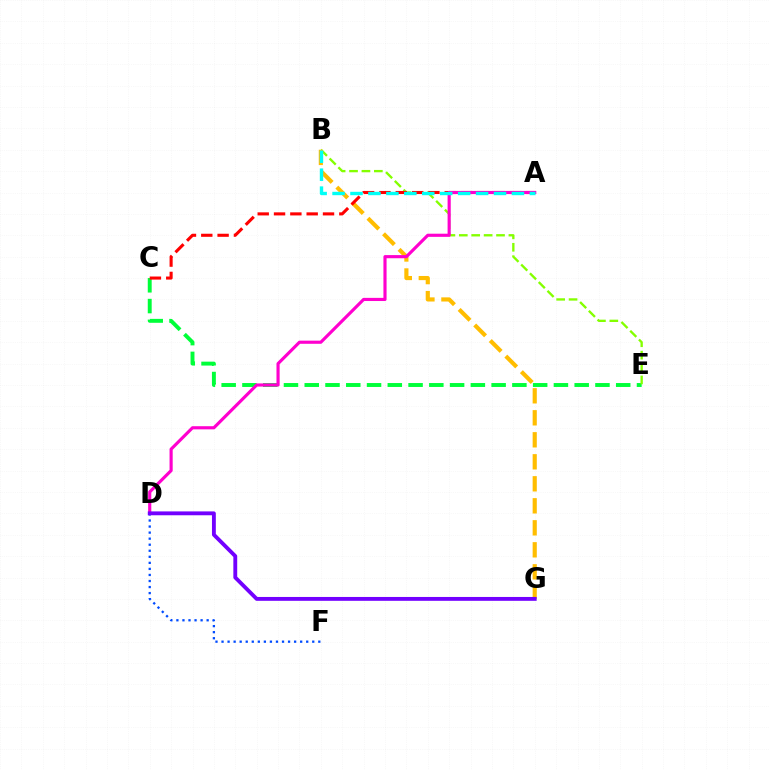{('C', 'E'): [{'color': '#00ff39', 'line_style': 'dashed', 'thickness': 2.82}], ('B', 'E'): [{'color': '#84ff00', 'line_style': 'dashed', 'thickness': 1.69}], ('B', 'G'): [{'color': '#ffbd00', 'line_style': 'dashed', 'thickness': 2.99}], ('A', 'C'): [{'color': '#ff0000', 'line_style': 'dashed', 'thickness': 2.22}], ('D', 'F'): [{'color': '#004bff', 'line_style': 'dotted', 'thickness': 1.64}], ('A', 'D'): [{'color': '#ff00cf', 'line_style': 'solid', 'thickness': 2.27}], ('D', 'G'): [{'color': '#7200ff', 'line_style': 'solid', 'thickness': 2.78}], ('A', 'B'): [{'color': '#00fff6', 'line_style': 'dashed', 'thickness': 2.44}]}